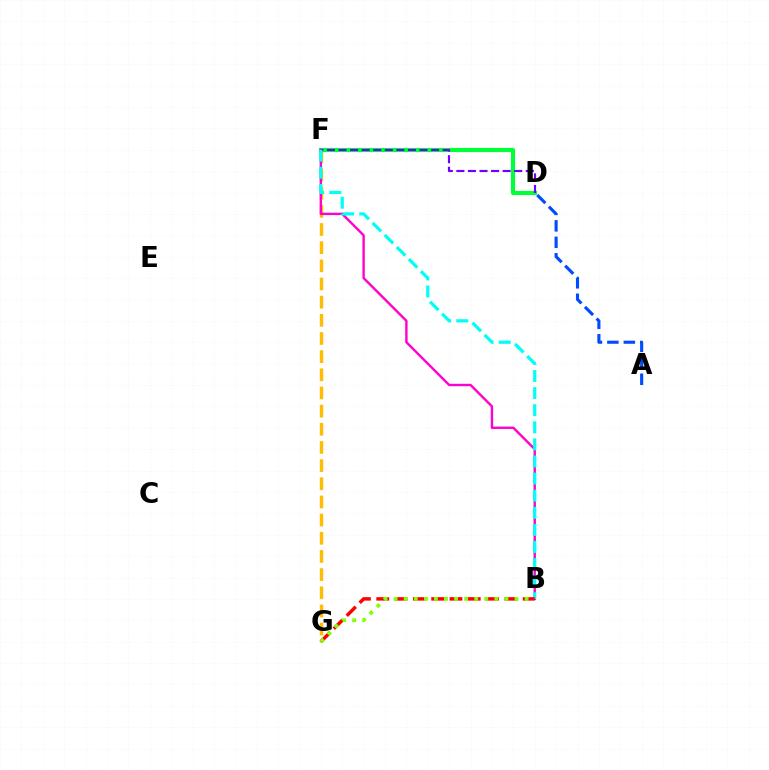{('A', 'D'): [{'color': '#004bff', 'line_style': 'dashed', 'thickness': 2.24}], ('F', 'G'): [{'color': '#ffbd00', 'line_style': 'dashed', 'thickness': 2.47}], ('D', 'F'): [{'color': '#00ff39', 'line_style': 'solid', 'thickness': 2.99}, {'color': '#7200ff', 'line_style': 'dashed', 'thickness': 1.57}], ('B', 'F'): [{'color': '#ff00cf', 'line_style': 'solid', 'thickness': 1.72}, {'color': '#00fff6', 'line_style': 'dashed', 'thickness': 2.32}], ('B', 'G'): [{'color': '#ff0000', 'line_style': 'dashed', 'thickness': 2.49}, {'color': '#84ff00', 'line_style': 'dotted', 'thickness': 2.74}]}